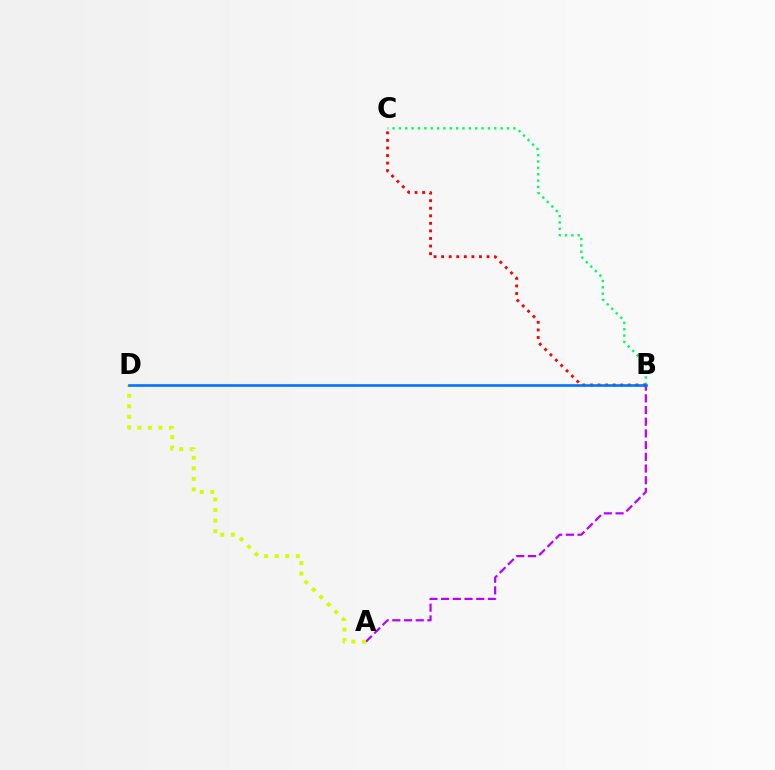{('B', 'C'): [{'color': '#00ff5c', 'line_style': 'dotted', 'thickness': 1.73}, {'color': '#ff0000', 'line_style': 'dotted', 'thickness': 2.05}], ('A', 'B'): [{'color': '#b900ff', 'line_style': 'dashed', 'thickness': 1.59}], ('A', 'D'): [{'color': '#d1ff00', 'line_style': 'dotted', 'thickness': 2.87}], ('B', 'D'): [{'color': '#0074ff', 'line_style': 'solid', 'thickness': 1.89}]}